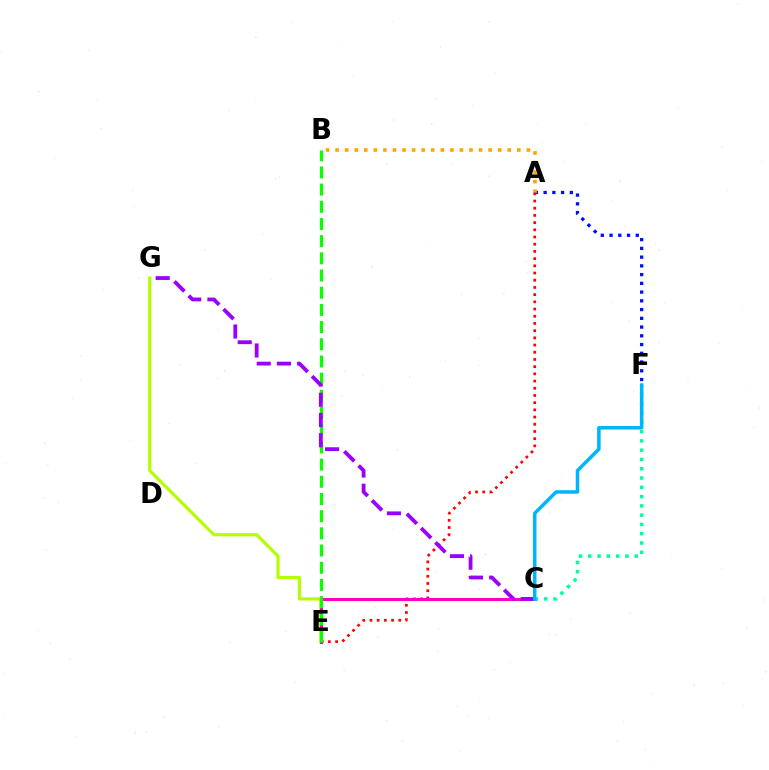{('A', 'F'): [{'color': '#0010ff', 'line_style': 'dotted', 'thickness': 2.38}], ('E', 'G'): [{'color': '#b3ff00', 'line_style': 'solid', 'thickness': 2.28}], ('A', 'B'): [{'color': '#ffa500', 'line_style': 'dotted', 'thickness': 2.6}], ('A', 'E'): [{'color': '#ff0000', 'line_style': 'dotted', 'thickness': 1.96}], ('C', 'E'): [{'color': '#ff00bd', 'line_style': 'solid', 'thickness': 2.2}], ('B', 'E'): [{'color': '#08ff00', 'line_style': 'dashed', 'thickness': 2.34}], ('C', 'G'): [{'color': '#9b00ff', 'line_style': 'dashed', 'thickness': 2.74}], ('C', 'F'): [{'color': '#00ff9d', 'line_style': 'dotted', 'thickness': 2.52}, {'color': '#00b5ff', 'line_style': 'solid', 'thickness': 2.52}]}